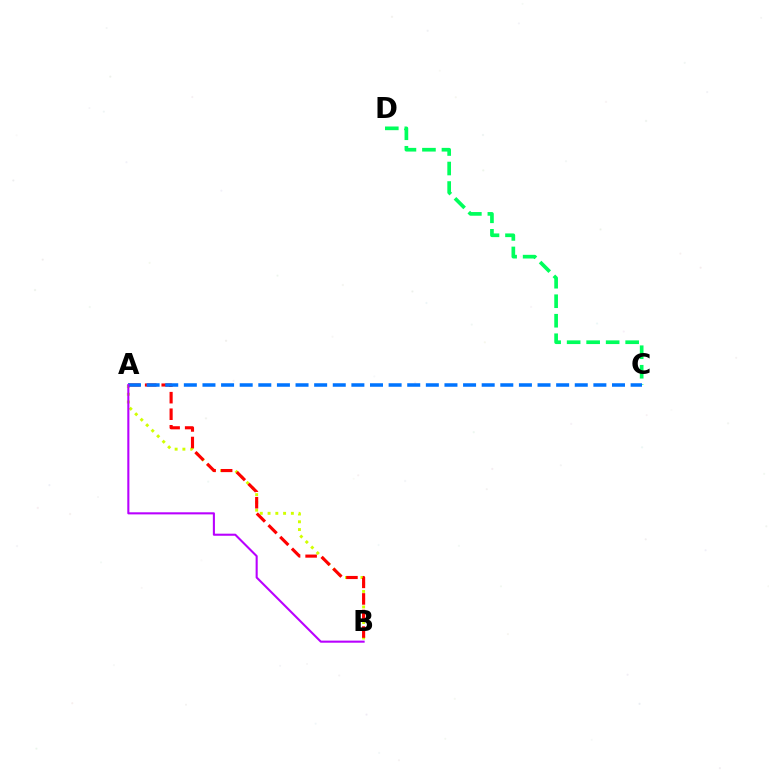{('A', 'B'): [{'color': '#d1ff00', 'line_style': 'dotted', 'thickness': 2.11}, {'color': '#ff0000', 'line_style': 'dashed', 'thickness': 2.25}, {'color': '#b900ff', 'line_style': 'solid', 'thickness': 1.5}], ('C', 'D'): [{'color': '#00ff5c', 'line_style': 'dashed', 'thickness': 2.65}], ('A', 'C'): [{'color': '#0074ff', 'line_style': 'dashed', 'thickness': 2.53}]}